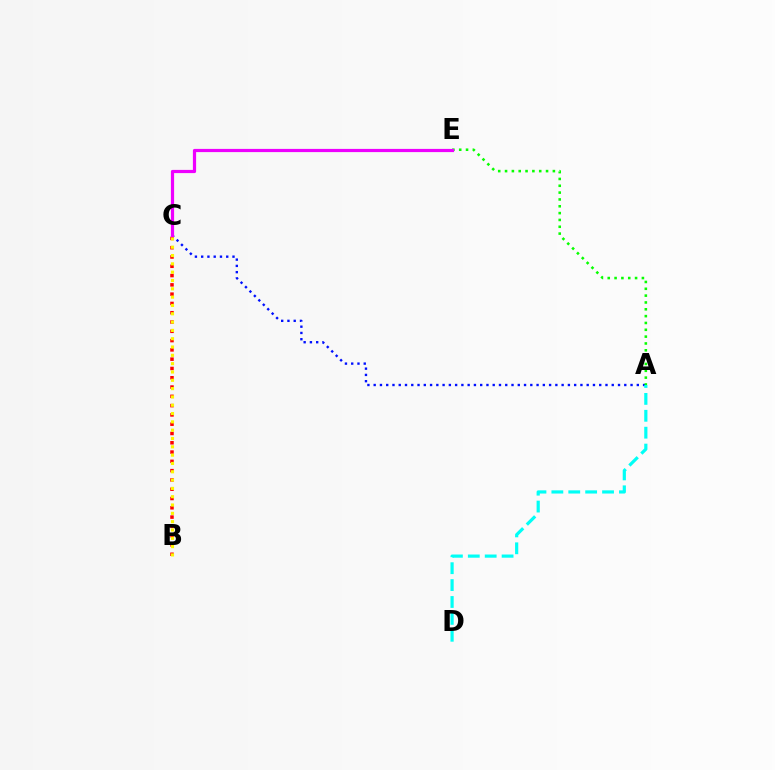{('A', 'C'): [{'color': '#0010ff', 'line_style': 'dotted', 'thickness': 1.7}], ('B', 'C'): [{'color': '#ff0000', 'line_style': 'dotted', 'thickness': 2.52}, {'color': '#fcf500', 'line_style': 'dotted', 'thickness': 2.26}], ('A', 'D'): [{'color': '#00fff6', 'line_style': 'dashed', 'thickness': 2.3}], ('A', 'E'): [{'color': '#08ff00', 'line_style': 'dotted', 'thickness': 1.86}], ('C', 'E'): [{'color': '#ee00ff', 'line_style': 'solid', 'thickness': 2.31}]}